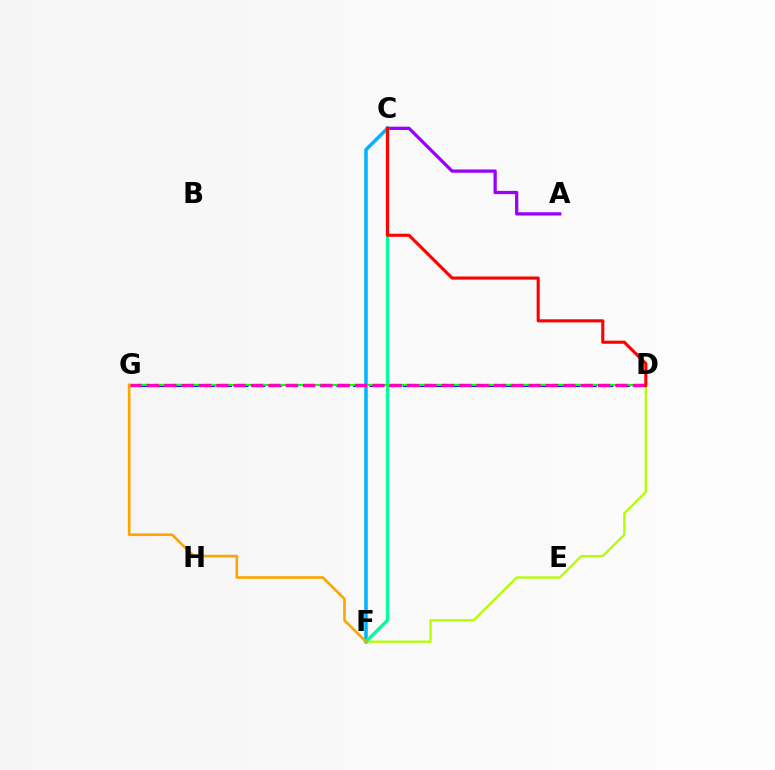{('D', 'F'): [{'color': '#b3ff00', 'line_style': 'solid', 'thickness': 1.65}], ('C', 'F'): [{'color': '#00b5ff', 'line_style': 'solid', 'thickness': 2.54}, {'color': '#00ff9d', 'line_style': 'solid', 'thickness': 2.42}], ('D', 'G'): [{'color': '#0010ff', 'line_style': 'dashed', 'thickness': 2.25}, {'color': '#08ff00', 'line_style': 'solid', 'thickness': 1.54}, {'color': '#ff00bd', 'line_style': 'dashed', 'thickness': 2.36}], ('A', 'C'): [{'color': '#9b00ff', 'line_style': 'solid', 'thickness': 2.36}], ('C', 'D'): [{'color': '#ff0000', 'line_style': 'solid', 'thickness': 2.23}], ('F', 'G'): [{'color': '#ffa500', 'line_style': 'solid', 'thickness': 1.9}]}